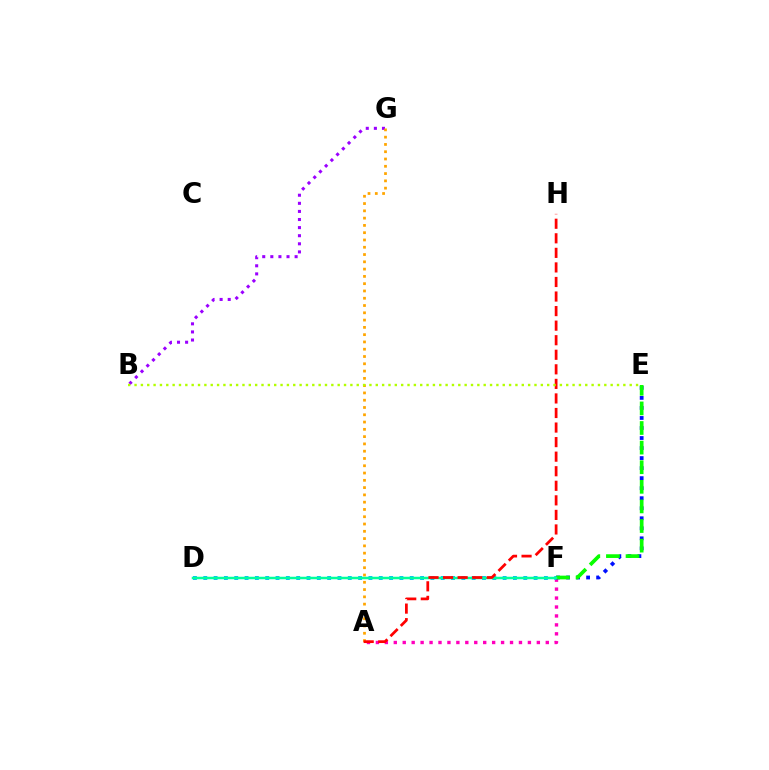{('A', 'F'): [{'color': '#ff00bd', 'line_style': 'dotted', 'thickness': 2.43}], ('B', 'G'): [{'color': '#9b00ff', 'line_style': 'dotted', 'thickness': 2.2}], ('E', 'F'): [{'color': '#0010ff', 'line_style': 'dotted', 'thickness': 2.72}, {'color': '#08ff00', 'line_style': 'dashed', 'thickness': 2.66}], ('D', 'F'): [{'color': '#00b5ff', 'line_style': 'dotted', 'thickness': 2.8}, {'color': '#00ff9d', 'line_style': 'solid', 'thickness': 1.8}], ('A', 'G'): [{'color': '#ffa500', 'line_style': 'dotted', 'thickness': 1.98}], ('A', 'H'): [{'color': '#ff0000', 'line_style': 'dashed', 'thickness': 1.98}], ('B', 'E'): [{'color': '#b3ff00', 'line_style': 'dotted', 'thickness': 1.72}]}